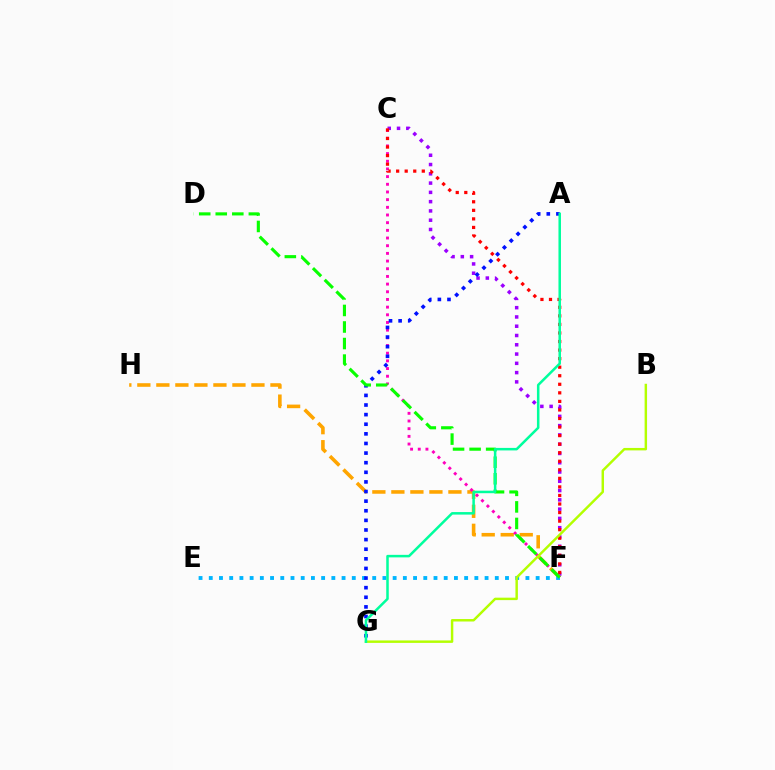{('C', 'F'): [{'color': '#9b00ff', 'line_style': 'dotted', 'thickness': 2.52}, {'color': '#ff00bd', 'line_style': 'dotted', 'thickness': 2.09}, {'color': '#ff0000', 'line_style': 'dotted', 'thickness': 2.32}], ('F', 'H'): [{'color': '#ffa500', 'line_style': 'dashed', 'thickness': 2.58}], ('E', 'F'): [{'color': '#00b5ff', 'line_style': 'dotted', 'thickness': 2.78}], ('A', 'G'): [{'color': '#0010ff', 'line_style': 'dotted', 'thickness': 2.61}, {'color': '#00ff9d', 'line_style': 'solid', 'thickness': 1.81}], ('D', 'F'): [{'color': '#08ff00', 'line_style': 'dashed', 'thickness': 2.25}], ('B', 'G'): [{'color': '#b3ff00', 'line_style': 'solid', 'thickness': 1.76}]}